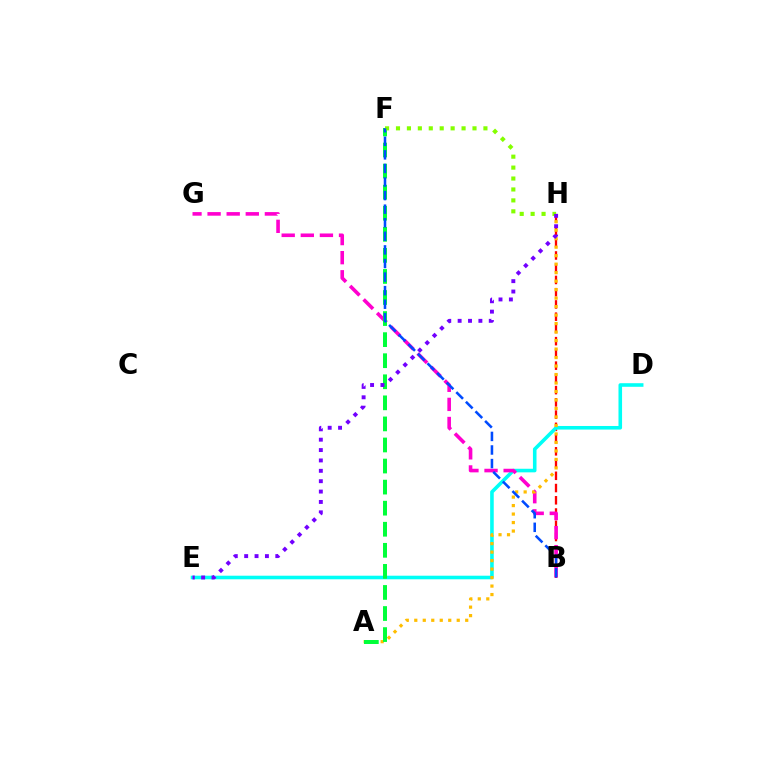{('B', 'H'): [{'color': '#ff0000', 'line_style': 'dashed', 'thickness': 1.66}], ('D', 'E'): [{'color': '#00fff6', 'line_style': 'solid', 'thickness': 2.58}], ('B', 'G'): [{'color': '#ff00cf', 'line_style': 'dashed', 'thickness': 2.59}], ('A', 'H'): [{'color': '#ffbd00', 'line_style': 'dotted', 'thickness': 2.31}], ('A', 'F'): [{'color': '#00ff39', 'line_style': 'dashed', 'thickness': 2.86}], ('F', 'H'): [{'color': '#84ff00', 'line_style': 'dotted', 'thickness': 2.97}], ('B', 'F'): [{'color': '#004bff', 'line_style': 'dashed', 'thickness': 1.84}], ('E', 'H'): [{'color': '#7200ff', 'line_style': 'dotted', 'thickness': 2.82}]}